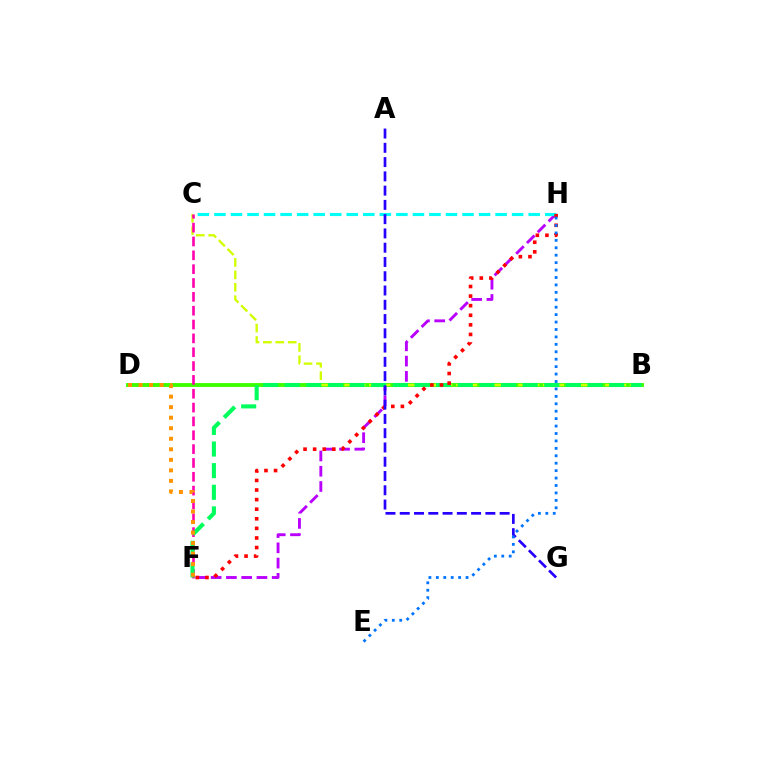{('F', 'H'): [{'color': '#b900ff', 'line_style': 'dashed', 'thickness': 2.07}, {'color': '#ff0000', 'line_style': 'dotted', 'thickness': 2.61}], ('C', 'H'): [{'color': '#00fff6', 'line_style': 'dashed', 'thickness': 2.25}], ('B', 'D'): [{'color': '#3dff00', 'line_style': 'solid', 'thickness': 2.79}], ('B', 'C'): [{'color': '#d1ff00', 'line_style': 'dashed', 'thickness': 1.69}], ('C', 'F'): [{'color': '#ff00ac', 'line_style': 'dashed', 'thickness': 1.88}], ('B', 'F'): [{'color': '#00ff5c', 'line_style': 'dashed', 'thickness': 2.94}], ('A', 'G'): [{'color': '#2500ff', 'line_style': 'dashed', 'thickness': 1.94}], ('E', 'H'): [{'color': '#0074ff', 'line_style': 'dotted', 'thickness': 2.02}], ('D', 'F'): [{'color': '#ff9400', 'line_style': 'dotted', 'thickness': 2.86}]}